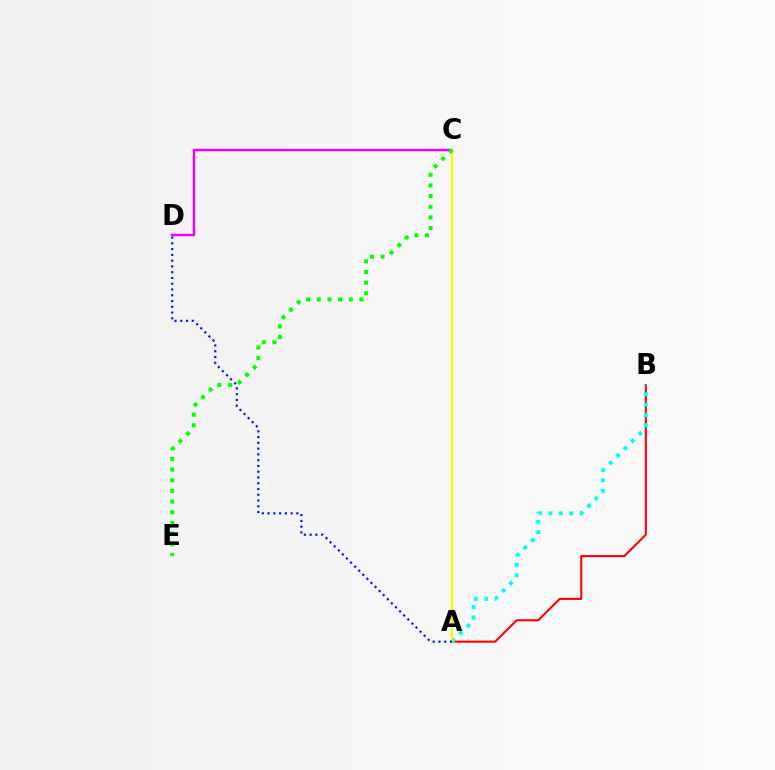{('A', 'B'): [{'color': '#ff0000', 'line_style': 'solid', 'thickness': 1.5}, {'color': '#00fff6', 'line_style': 'dotted', 'thickness': 2.82}], ('C', 'D'): [{'color': '#ee00ff', 'line_style': 'solid', 'thickness': 1.75}], ('A', 'C'): [{'color': '#fcf500', 'line_style': 'solid', 'thickness': 1.64}], ('A', 'D'): [{'color': '#0010ff', 'line_style': 'dotted', 'thickness': 1.57}], ('C', 'E'): [{'color': '#08ff00', 'line_style': 'dotted', 'thickness': 2.9}]}